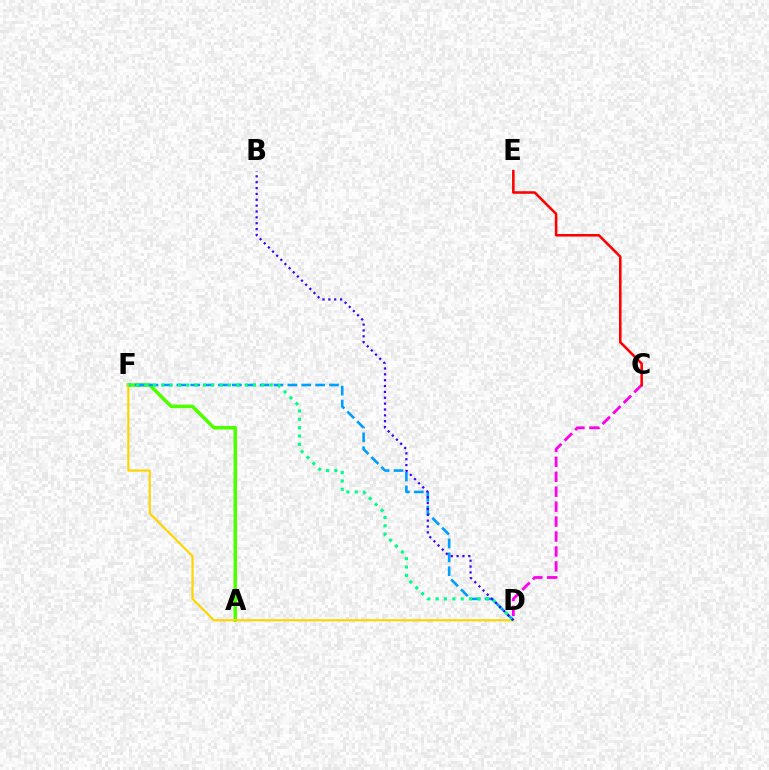{('A', 'F'): [{'color': '#4fff00', 'line_style': 'solid', 'thickness': 2.55}], ('D', 'F'): [{'color': '#009eff', 'line_style': 'dashed', 'thickness': 1.89}, {'color': '#ffd500', 'line_style': 'solid', 'thickness': 1.57}, {'color': '#00ff86', 'line_style': 'dotted', 'thickness': 2.27}], ('C', 'D'): [{'color': '#ff00ed', 'line_style': 'dashed', 'thickness': 2.03}], ('C', 'E'): [{'color': '#ff0000', 'line_style': 'solid', 'thickness': 1.84}], ('B', 'D'): [{'color': '#3700ff', 'line_style': 'dotted', 'thickness': 1.59}]}